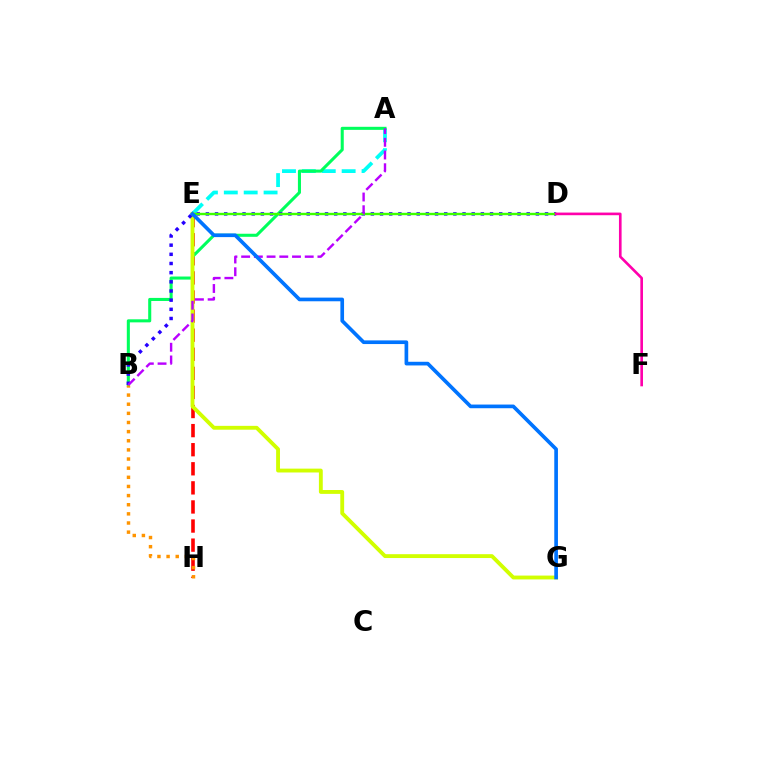{('E', 'H'): [{'color': '#ff0000', 'line_style': 'dashed', 'thickness': 2.59}], ('A', 'E'): [{'color': '#00fff6', 'line_style': 'dashed', 'thickness': 2.7}], ('A', 'B'): [{'color': '#00ff5c', 'line_style': 'solid', 'thickness': 2.2}, {'color': '#b900ff', 'line_style': 'dashed', 'thickness': 1.73}], ('E', 'G'): [{'color': '#d1ff00', 'line_style': 'solid', 'thickness': 2.77}, {'color': '#0074ff', 'line_style': 'solid', 'thickness': 2.64}], ('B', 'D'): [{'color': '#2500ff', 'line_style': 'dotted', 'thickness': 2.49}], ('D', 'E'): [{'color': '#3dff00', 'line_style': 'solid', 'thickness': 1.72}], ('B', 'H'): [{'color': '#ff9400', 'line_style': 'dotted', 'thickness': 2.48}], ('D', 'F'): [{'color': '#ff00ac', 'line_style': 'solid', 'thickness': 1.9}]}